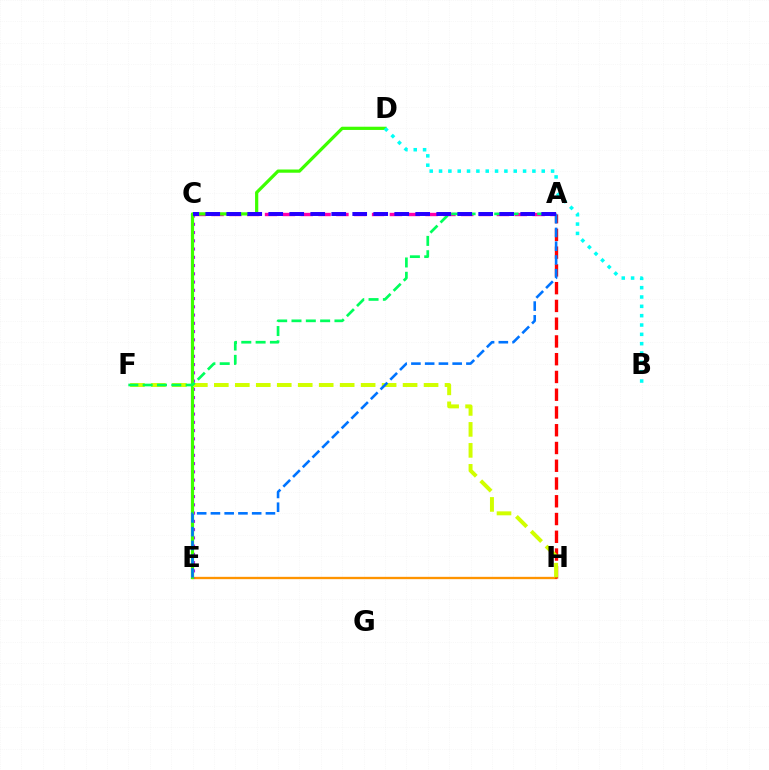{('A', 'C'): [{'color': '#ff00ac', 'line_style': 'dashed', 'thickness': 2.42}, {'color': '#2500ff', 'line_style': 'dashed', 'thickness': 2.85}], ('E', 'H'): [{'color': '#ff9400', 'line_style': 'solid', 'thickness': 1.67}], ('C', 'E'): [{'color': '#b900ff', 'line_style': 'dotted', 'thickness': 2.24}], ('D', 'E'): [{'color': '#3dff00', 'line_style': 'solid', 'thickness': 2.32}], ('A', 'H'): [{'color': '#ff0000', 'line_style': 'dashed', 'thickness': 2.41}], ('B', 'D'): [{'color': '#00fff6', 'line_style': 'dotted', 'thickness': 2.54}], ('F', 'H'): [{'color': '#d1ff00', 'line_style': 'dashed', 'thickness': 2.85}], ('A', 'E'): [{'color': '#0074ff', 'line_style': 'dashed', 'thickness': 1.87}], ('A', 'F'): [{'color': '#00ff5c', 'line_style': 'dashed', 'thickness': 1.95}]}